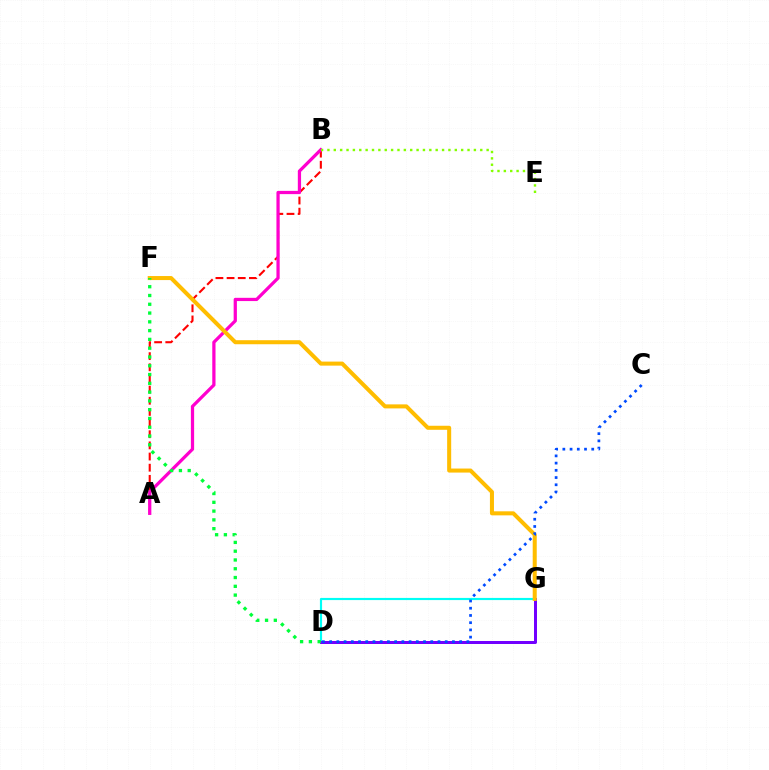{('A', 'B'): [{'color': '#ff0000', 'line_style': 'dashed', 'thickness': 1.52}, {'color': '#ff00cf', 'line_style': 'solid', 'thickness': 2.33}], ('D', 'G'): [{'color': '#00fff6', 'line_style': 'solid', 'thickness': 1.56}, {'color': '#7200ff', 'line_style': 'solid', 'thickness': 2.16}], ('B', 'E'): [{'color': '#84ff00', 'line_style': 'dotted', 'thickness': 1.73}], ('F', 'G'): [{'color': '#ffbd00', 'line_style': 'solid', 'thickness': 2.91}], ('C', 'D'): [{'color': '#004bff', 'line_style': 'dotted', 'thickness': 1.96}], ('D', 'F'): [{'color': '#00ff39', 'line_style': 'dotted', 'thickness': 2.39}]}